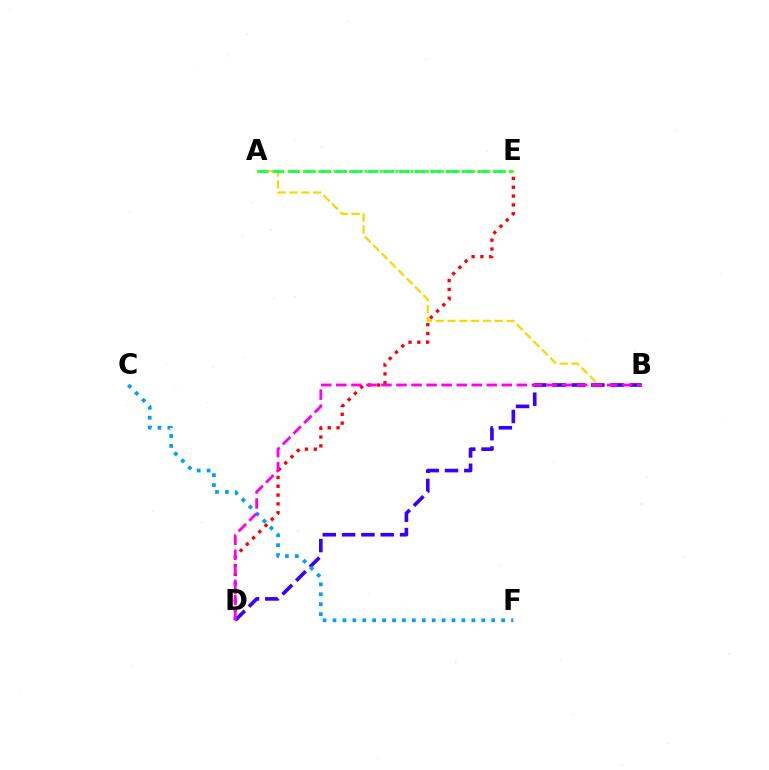{('D', 'E'): [{'color': '#ff0000', 'line_style': 'dotted', 'thickness': 2.4}], ('A', 'B'): [{'color': '#ffd500', 'line_style': 'dashed', 'thickness': 1.6}], ('B', 'D'): [{'color': '#3700ff', 'line_style': 'dashed', 'thickness': 2.62}, {'color': '#ff00ed', 'line_style': 'dashed', 'thickness': 2.04}], ('C', 'F'): [{'color': '#009eff', 'line_style': 'dotted', 'thickness': 2.7}], ('A', 'E'): [{'color': '#00ff86', 'line_style': 'dashed', 'thickness': 2.13}, {'color': '#4fff00', 'line_style': 'dotted', 'thickness': 2.09}]}